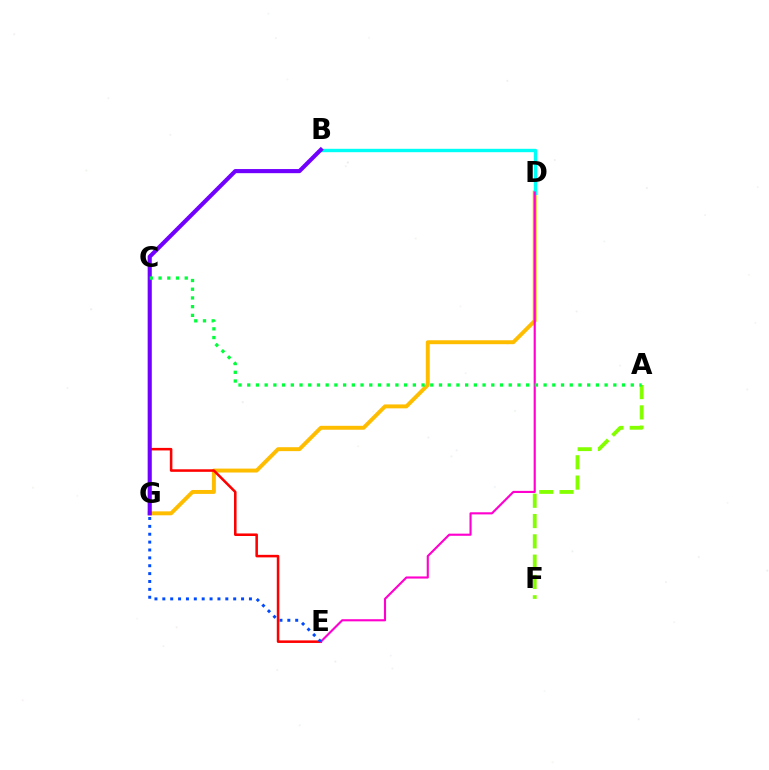{('A', 'F'): [{'color': '#84ff00', 'line_style': 'dashed', 'thickness': 2.76}], ('D', 'G'): [{'color': '#ffbd00', 'line_style': 'solid', 'thickness': 2.83}], ('B', 'D'): [{'color': '#00fff6', 'line_style': 'solid', 'thickness': 2.43}], ('C', 'E'): [{'color': '#ff0000', 'line_style': 'solid', 'thickness': 1.83}], ('D', 'E'): [{'color': '#ff00cf', 'line_style': 'solid', 'thickness': 1.53}], ('B', 'G'): [{'color': '#7200ff', 'line_style': 'solid', 'thickness': 2.97}], ('A', 'C'): [{'color': '#00ff39', 'line_style': 'dotted', 'thickness': 2.37}], ('E', 'G'): [{'color': '#004bff', 'line_style': 'dotted', 'thickness': 2.14}]}